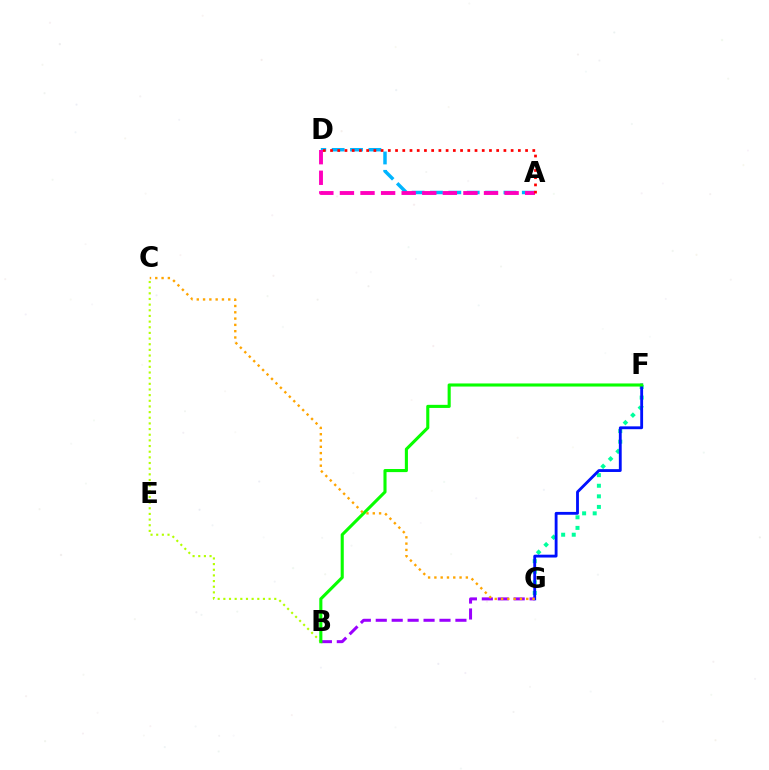{('B', 'C'): [{'color': '#b3ff00', 'line_style': 'dotted', 'thickness': 1.54}], ('A', 'D'): [{'color': '#00b5ff', 'line_style': 'dashed', 'thickness': 2.5}, {'color': '#ff00bd', 'line_style': 'dashed', 'thickness': 2.8}, {'color': '#ff0000', 'line_style': 'dotted', 'thickness': 1.96}], ('F', 'G'): [{'color': '#00ff9d', 'line_style': 'dotted', 'thickness': 2.88}, {'color': '#0010ff', 'line_style': 'solid', 'thickness': 2.04}], ('B', 'G'): [{'color': '#9b00ff', 'line_style': 'dashed', 'thickness': 2.16}], ('B', 'F'): [{'color': '#08ff00', 'line_style': 'solid', 'thickness': 2.23}], ('C', 'G'): [{'color': '#ffa500', 'line_style': 'dotted', 'thickness': 1.71}]}